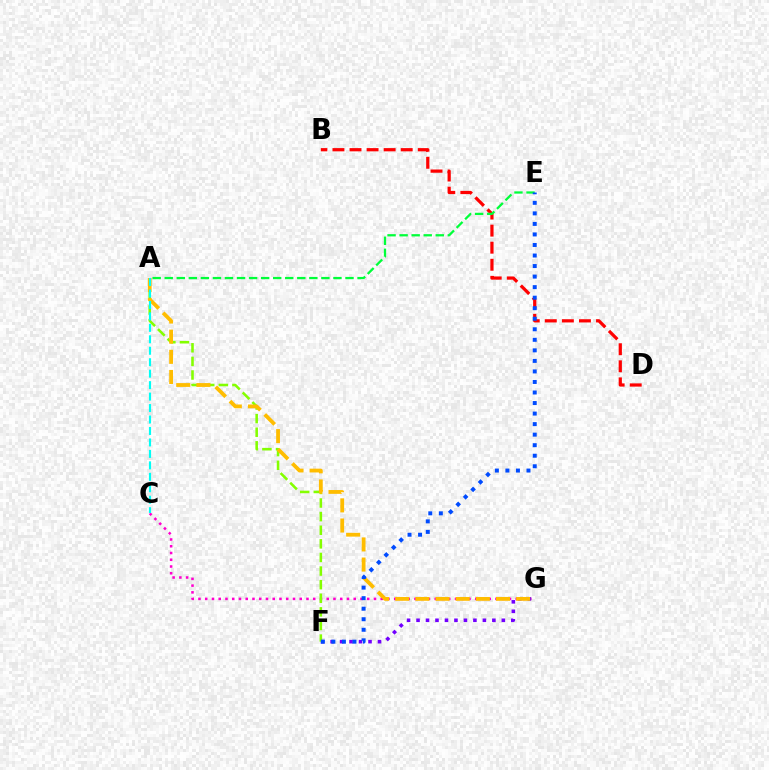{('B', 'D'): [{'color': '#ff0000', 'line_style': 'dashed', 'thickness': 2.32}], ('C', 'G'): [{'color': '#ff00cf', 'line_style': 'dotted', 'thickness': 1.83}], ('F', 'G'): [{'color': '#7200ff', 'line_style': 'dotted', 'thickness': 2.58}], ('A', 'F'): [{'color': '#84ff00', 'line_style': 'dashed', 'thickness': 1.85}], ('A', 'G'): [{'color': '#ffbd00', 'line_style': 'dashed', 'thickness': 2.74}], ('A', 'E'): [{'color': '#00ff39', 'line_style': 'dashed', 'thickness': 1.64}], ('E', 'F'): [{'color': '#004bff', 'line_style': 'dotted', 'thickness': 2.86}], ('A', 'C'): [{'color': '#00fff6', 'line_style': 'dashed', 'thickness': 1.56}]}